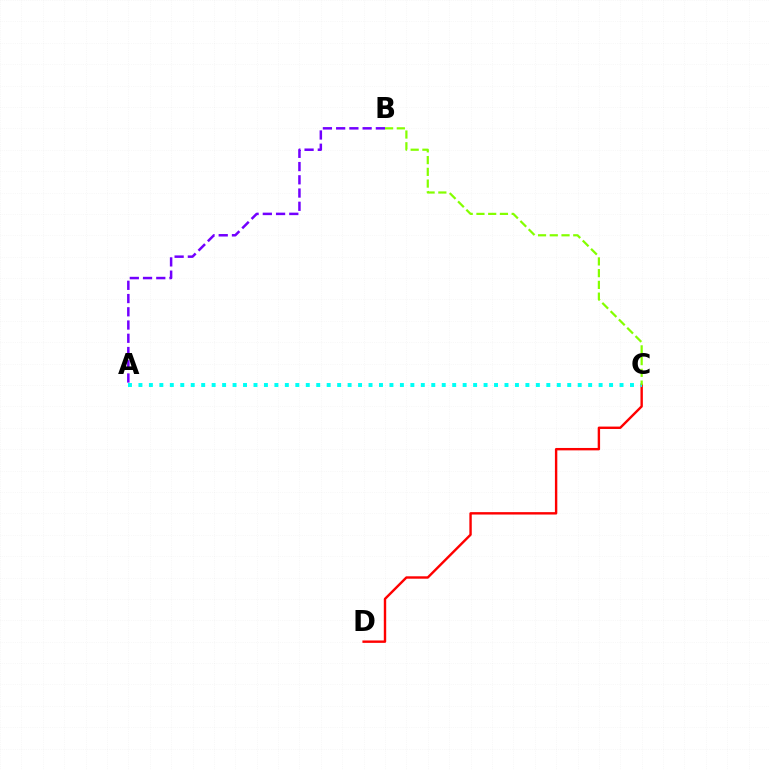{('A', 'B'): [{'color': '#7200ff', 'line_style': 'dashed', 'thickness': 1.8}], ('C', 'D'): [{'color': '#ff0000', 'line_style': 'solid', 'thickness': 1.73}], ('A', 'C'): [{'color': '#00fff6', 'line_style': 'dotted', 'thickness': 2.84}], ('B', 'C'): [{'color': '#84ff00', 'line_style': 'dashed', 'thickness': 1.6}]}